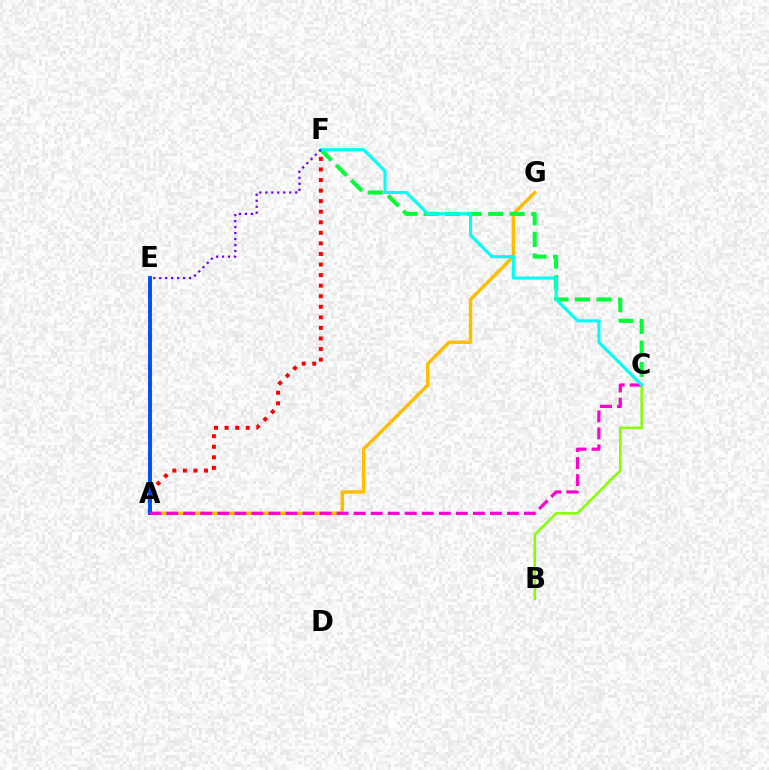{('A', 'F'): [{'color': '#ff0000', 'line_style': 'dotted', 'thickness': 2.87}], ('A', 'G'): [{'color': '#ffbd00', 'line_style': 'solid', 'thickness': 2.46}], ('B', 'C'): [{'color': '#84ff00', 'line_style': 'solid', 'thickness': 1.82}], ('C', 'F'): [{'color': '#00ff39', 'line_style': 'dashed', 'thickness': 2.93}, {'color': '#00fff6', 'line_style': 'solid', 'thickness': 2.2}], ('A', 'E'): [{'color': '#004bff', 'line_style': 'solid', 'thickness': 2.8}], ('A', 'C'): [{'color': '#ff00cf', 'line_style': 'dashed', 'thickness': 2.31}], ('E', 'F'): [{'color': '#7200ff', 'line_style': 'dotted', 'thickness': 1.62}]}